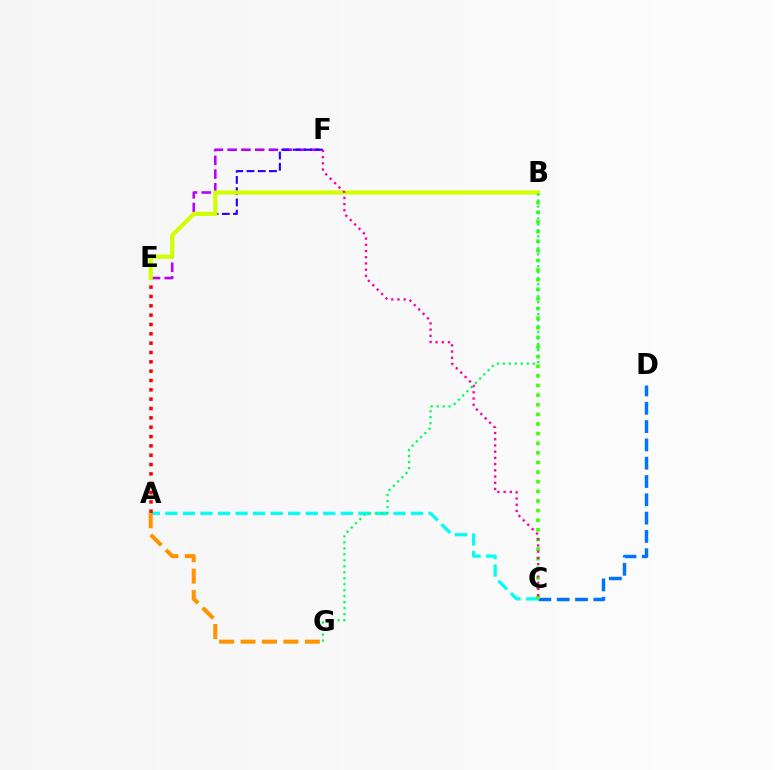{('E', 'F'): [{'color': '#b900ff', 'line_style': 'dashed', 'thickness': 1.87}, {'color': '#2500ff', 'line_style': 'dashed', 'thickness': 1.53}], ('C', 'D'): [{'color': '#0074ff', 'line_style': 'dashed', 'thickness': 2.49}], ('A', 'C'): [{'color': '#00fff6', 'line_style': 'dashed', 'thickness': 2.38}], ('A', 'E'): [{'color': '#ff0000', 'line_style': 'dotted', 'thickness': 2.54}], ('A', 'G'): [{'color': '#ff9400', 'line_style': 'dashed', 'thickness': 2.91}], ('B', 'C'): [{'color': '#3dff00', 'line_style': 'dotted', 'thickness': 2.61}], ('B', 'E'): [{'color': '#d1ff00', 'line_style': 'solid', 'thickness': 3.0}], ('B', 'G'): [{'color': '#00ff5c', 'line_style': 'dotted', 'thickness': 1.63}], ('C', 'F'): [{'color': '#ff00ac', 'line_style': 'dotted', 'thickness': 1.69}]}